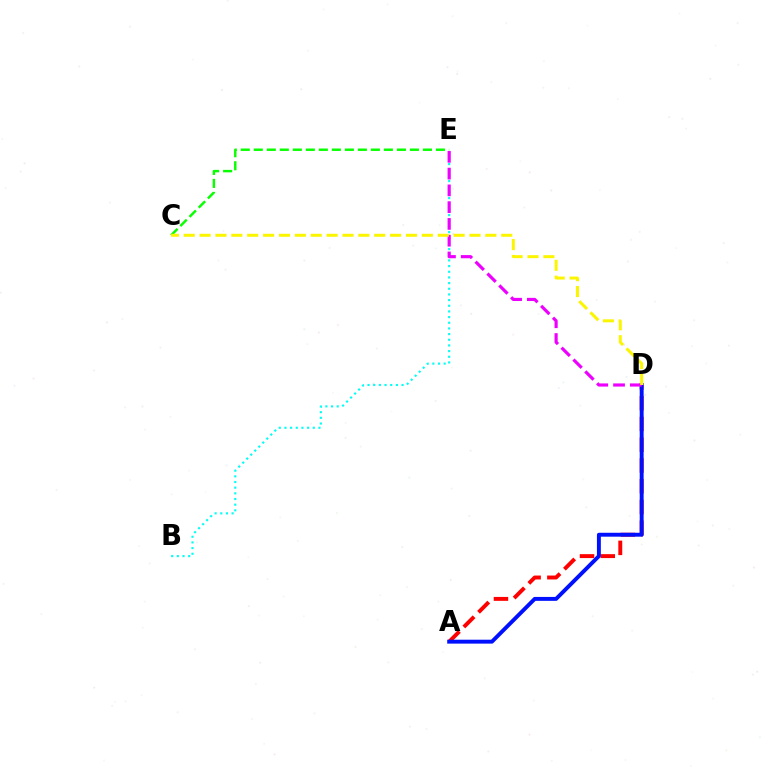{('C', 'E'): [{'color': '#08ff00', 'line_style': 'dashed', 'thickness': 1.77}], ('A', 'D'): [{'color': '#ff0000', 'line_style': 'dashed', 'thickness': 2.82}, {'color': '#0010ff', 'line_style': 'solid', 'thickness': 2.82}], ('B', 'E'): [{'color': '#00fff6', 'line_style': 'dotted', 'thickness': 1.54}], ('D', 'E'): [{'color': '#ee00ff', 'line_style': 'dashed', 'thickness': 2.28}], ('C', 'D'): [{'color': '#fcf500', 'line_style': 'dashed', 'thickness': 2.16}]}